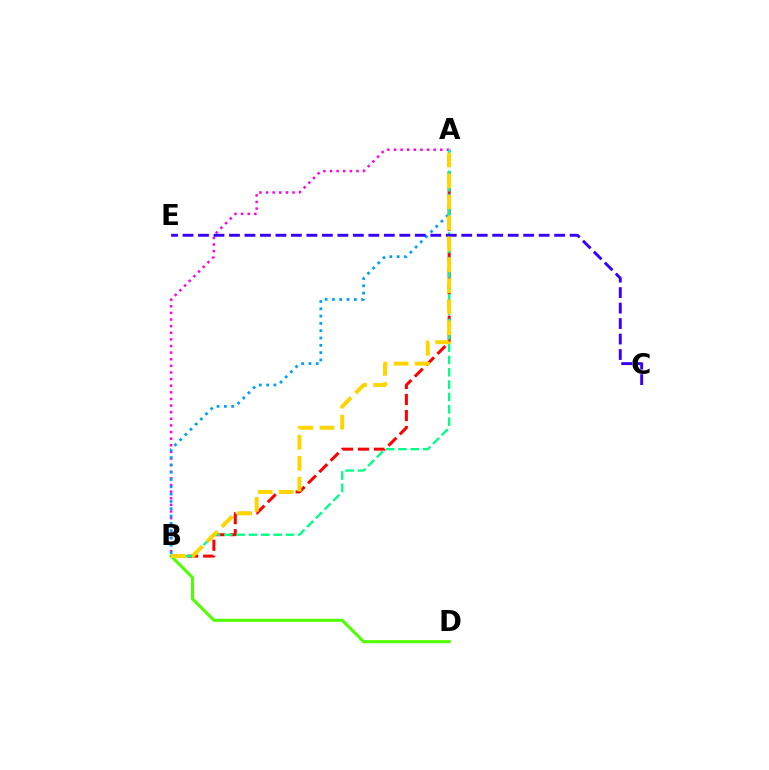{('A', 'B'): [{'color': '#ff0000', 'line_style': 'dashed', 'thickness': 2.17}, {'color': '#ff00ed', 'line_style': 'dotted', 'thickness': 1.8}, {'color': '#009eff', 'line_style': 'dotted', 'thickness': 1.99}, {'color': '#00ff86', 'line_style': 'dashed', 'thickness': 1.68}, {'color': '#ffd500', 'line_style': 'dashed', 'thickness': 2.85}], ('B', 'D'): [{'color': '#4fff00', 'line_style': 'solid', 'thickness': 2.19}], ('C', 'E'): [{'color': '#3700ff', 'line_style': 'dashed', 'thickness': 2.1}]}